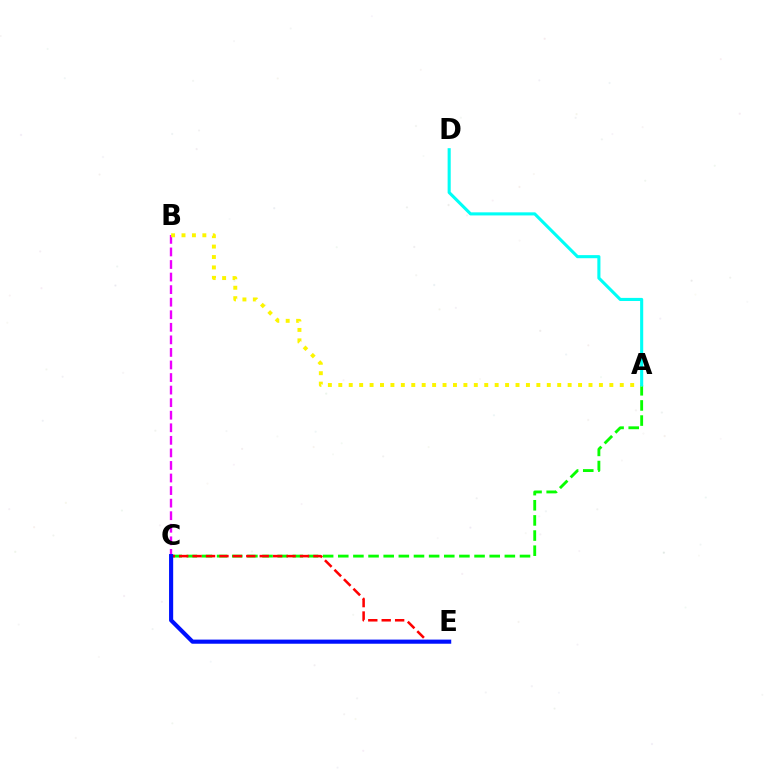{('A', 'C'): [{'color': '#08ff00', 'line_style': 'dashed', 'thickness': 2.06}], ('C', 'E'): [{'color': '#ff0000', 'line_style': 'dashed', 'thickness': 1.82}, {'color': '#0010ff', 'line_style': 'solid', 'thickness': 2.97}], ('B', 'C'): [{'color': '#ee00ff', 'line_style': 'dashed', 'thickness': 1.71}], ('A', 'B'): [{'color': '#fcf500', 'line_style': 'dotted', 'thickness': 2.83}], ('A', 'D'): [{'color': '#00fff6', 'line_style': 'solid', 'thickness': 2.23}]}